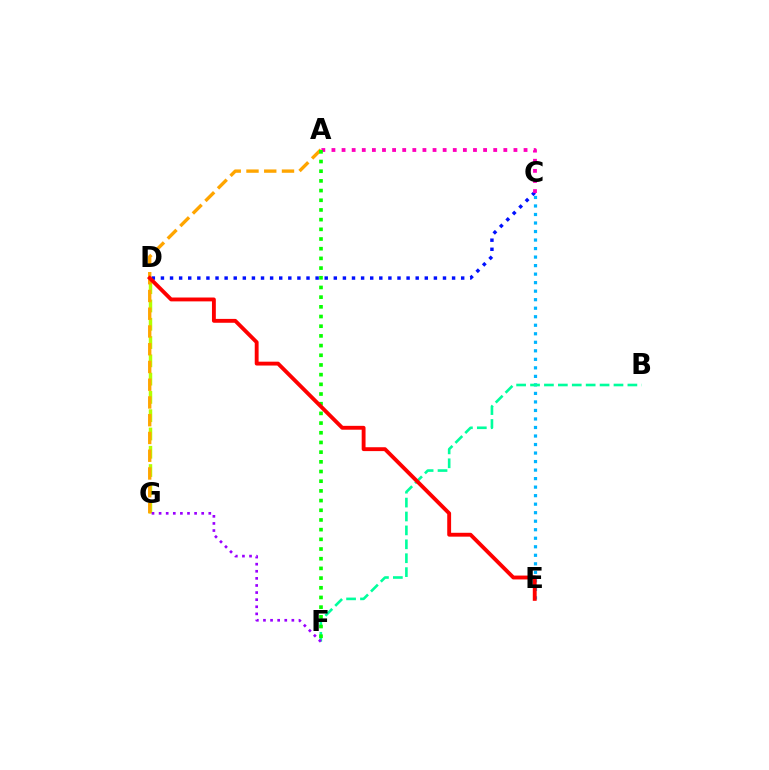{('C', 'E'): [{'color': '#00b5ff', 'line_style': 'dotted', 'thickness': 2.31}], ('C', 'D'): [{'color': '#0010ff', 'line_style': 'dotted', 'thickness': 2.47}], ('D', 'G'): [{'color': '#b3ff00', 'line_style': 'dashed', 'thickness': 2.48}], ('B', 'F'): [{'color': '#00ff9d', 'line_style': 'dashed', 'thickness': 1.89}], ('A', 'G'): [{'color': '#ffa500', 'line_style': 'dashed', 'thickness': 2.41}], ('A', 'C'): [{'color': '#ff00bd', 'line_style': 'dotted', 'thickness': 2.75}], ('A', 'F'): [{'color': '#08ff00', 'line_style': 'dotted', 'thickness': 2.63}], ('F', 'G'): [{'color': '#9b00ff', 'line_style': 'dotted', 'thickness': 1.93}], ('D', 'E'): [{'color': '#ff0000', 'line_style': 'solid', 'thickness': 2.78}]}